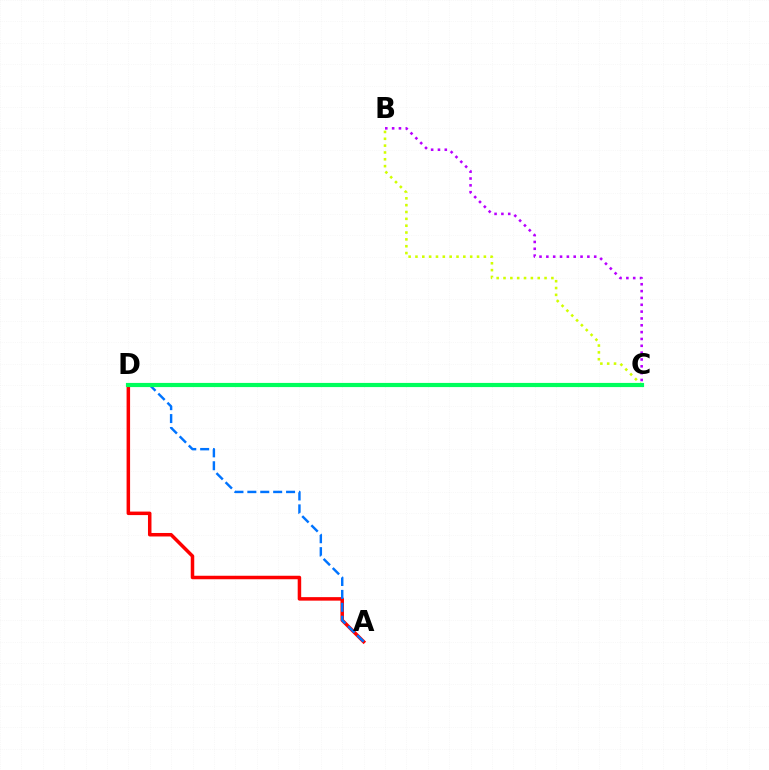{('B', 'C'): [{'color': '#d1ff00', 'line_style': 'dotted', 'thickness': 1.86}, {'color': '#b900ff', 'line_style': 'dotted', 'thickness': 1.86}], ('A', 'D'): [{'color': '#ff0000', 'line_style': 'solid', 'thickness': 2.52}, {'color': '#0074ff', 'line_style': 'dashed', 'thickness': 1.75}], ('C', 'D'): [{'color': '#00ff5c', 'line_style': 'solid', 'thickness': 3.0}]}